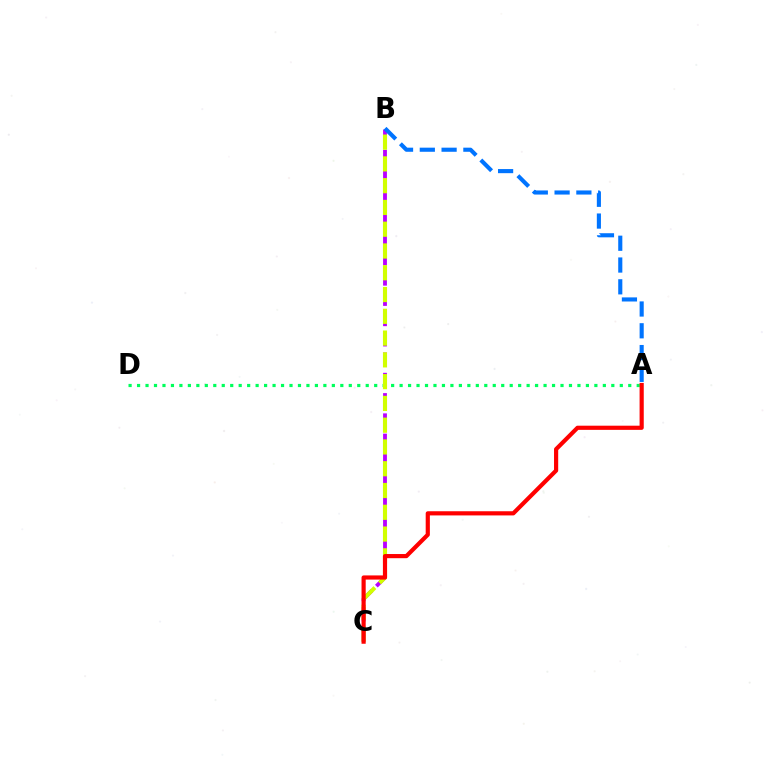{('A', 'D'): [{'color': '#00ff5c', 'line_style': 'dotted', 'thickness': 2.3}], ('B', 'C'): [{'color': '#b900ff', 'line_style': 'dashed', 'thickness': 2.75}, {'color': '#d1ff00', 'line_style': 'dashed', 'thickness': 2.96}], ('A', 'B'): [{'color': '#0074ff', 'line_style': 'dashed', 'thickness': 2.96}], ('A', 'C'): [{'color': '#ff0000', 'line_style': 'solid', 'thickness': 3.0}]}